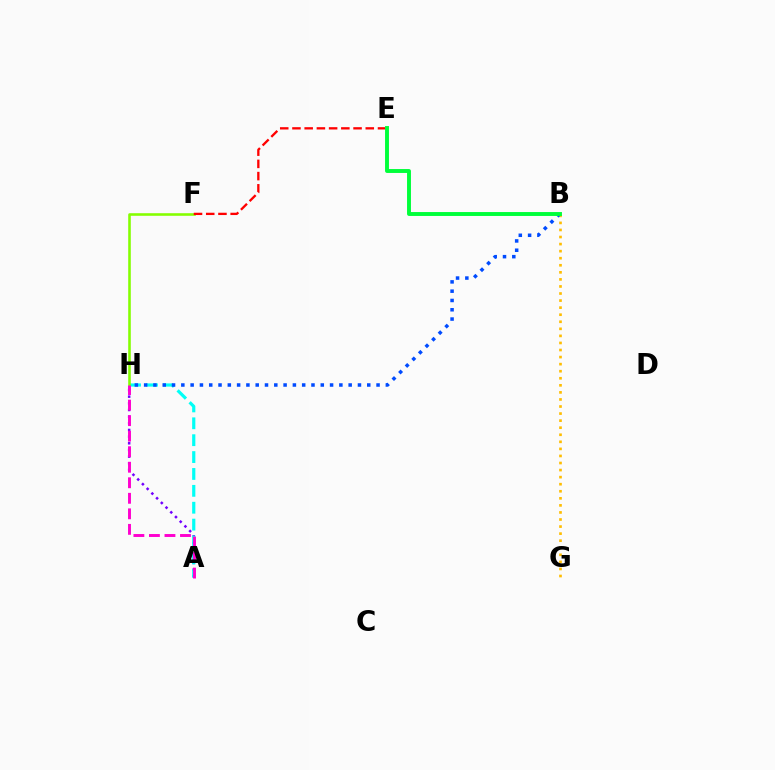{('A', 'H'): [{'color': '#7200ff', 'line_style': 'dotted', 'thickness': 1.81}, {'color': '#00fff6', 'line_style': 'dashed', 'thickness': 2.29}, {'color': '#ff00cf', 'line_style': 'dashed', 'thickness': 2.11}], ('B', 'G'): [{'color': '#ffbd00', 'line_style': 'dotted', 'thickness': 1.92}], ('B', 'H'): [{'color': '#004bff', 'line_style': 'dotted', 'thickness': 2.53}], ('F', 'H'): [{'color': '#84ff00', 'line_style': 'solid', 'thickness': 1.86}], ('E', 'F'): [{'color': '#ff0000', 'line_style': 'dashed', 'thickness': 1.66}], ('B', 'E'): [{'color': '#00ff39', 'line_style': 'solid', 'thickness': 2.81}]}